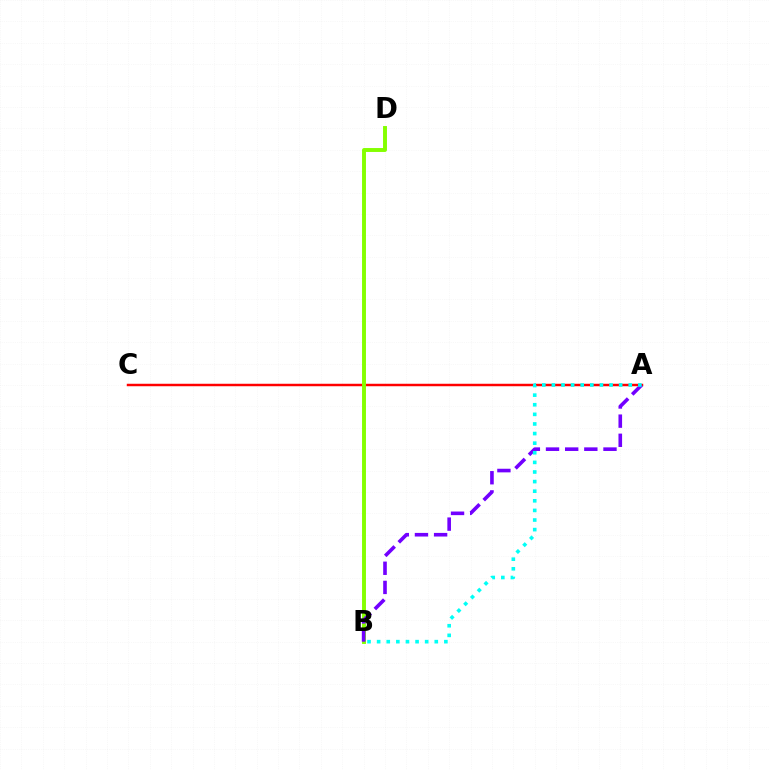{('A', 'C'): [{'color': '#ff0000', 'line_style': 'solid', 'thickness': 1.78}], ('B', 'D'): [{'color': '#84ff00', 'line_style': 'solid', 'thickness': 2.83}], ('A', 'B'): [{'color': '#7200ff', 'line_style': 'dashed', 'thickness': 2.6}, {'color': '#00fff6', 'line_style': 'dotted', 'thickness': 2.61}]}